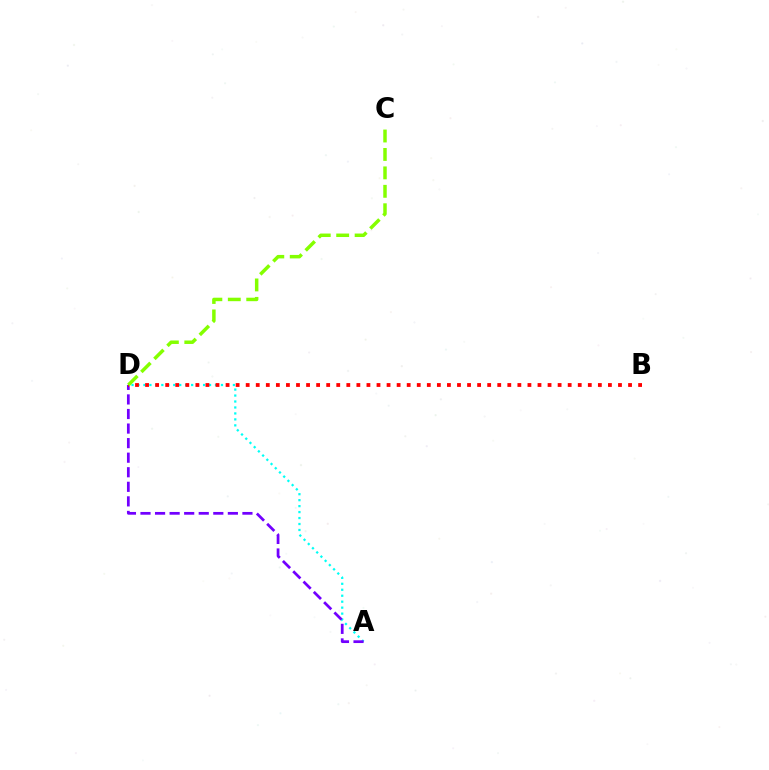{('A', 'D'): [{'color': '#00fff6', 'line_style': 'dotted', 'thickness': 1.62}, {'color': '#7200ff', 'line_style': 'dashed', 'thickness': 1.98}], ('B', 'D'): [{'color': '#ff0000', 'line_style': 'dotted', 'thickness': 2.73}], ('C', 'D'): [{'color': '#84ff00', 'line_style': 'dashed', 'thickness': 2.5}]}